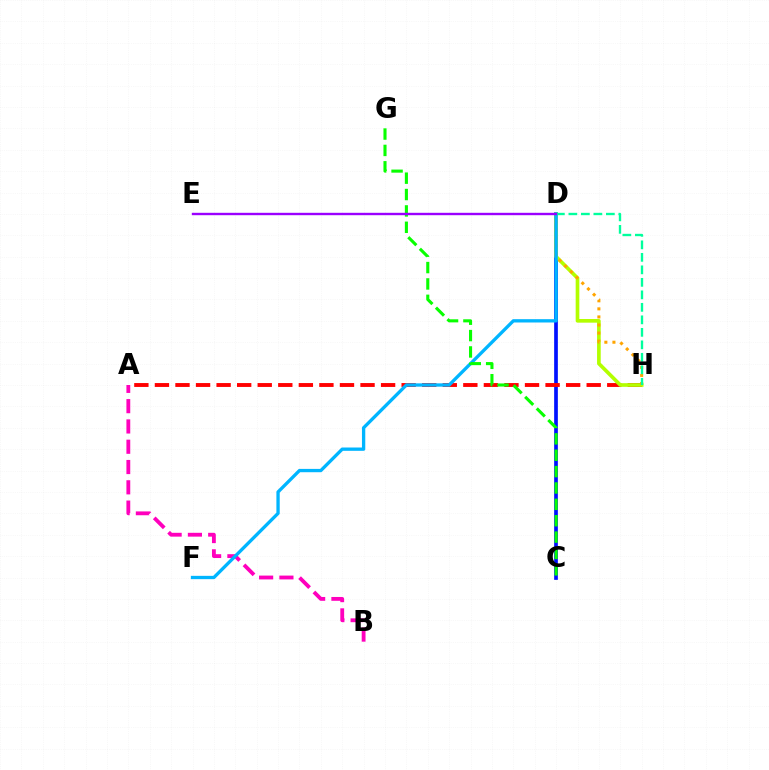{('C', 'D'): [{'color': '#0010ff', 'line_style': 'solid', 'thickness': 2.66}], ('A', 'H'): [{'color': '#ff0000', 'line_style': 'dashed', 'thickness': 2.79}], ('D', 'H'): [{'color': '#b3ff00', 'line_style': 'solid', 'thickness': 2.64}, {'color': '#ffa500', 'line_style': 'dotted', 'thickness': 2.19}, {'color': '#00ff9d', 'line_style': 'dashed', 'thickness': 1.7}], ('A', 'B'): [{'color': '#ff00bd', 'line_style': 'dashed', 'thickness': 2.76}], ('D', 'F'): [{'color': '#00b5ff', 'line_style': 'solid', 'thickness': 2.39}], ('C', 'G'): [{'color': '#08ff00', 'line_style': 'dashed', 'thickness': 2.22}], ('D', 'E'): [{'color': '#9b00ff', 'line_style': 'solid', 'thickness': 1.72}]}